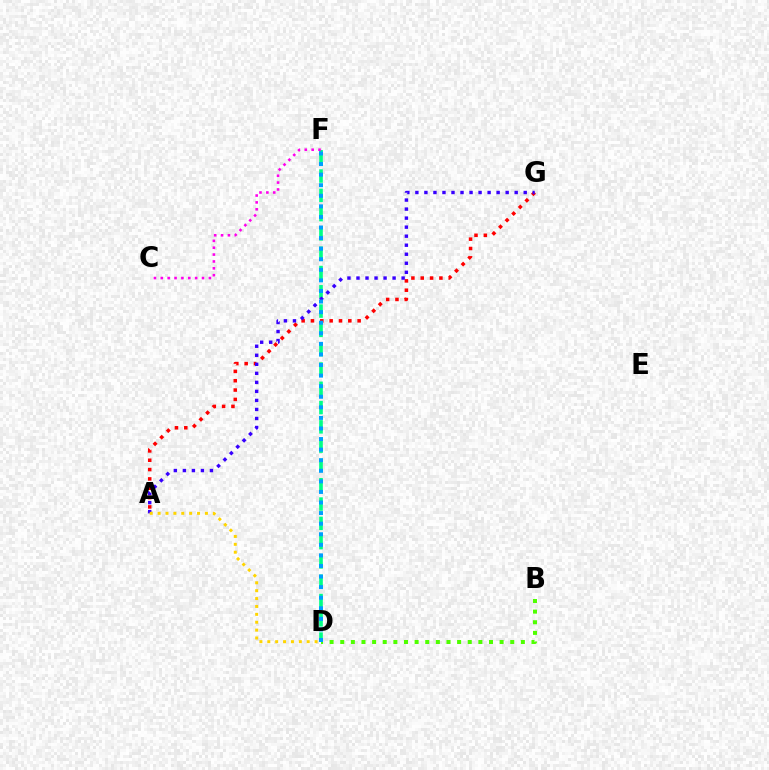{('D', 'F'): [{'color': '#00ff86', 'line_style': 'dashed', 'thickness': 2.62}, {'color': '#009eff', 'line_style': 'dotted', 'thickness': 2.87}], ('A', 'G'): [{'color': '#ff0000', 'line_style': 'dotted', 'thickness': 2.54}, {'color': '#3700ff', 'line_style': 'dotted', 'thickness': 2.45}], ('B', 'D'): [{'color': '#4fff00', 'line_style': 'dotted', 'thickness': 2.89}], ('C', 'F'): [{'color': '#ff00ed', 'line_style': 'dotted', 'thickness': 1.87}], ('A', 'D'): [{'color': '#ffd500', 'line_style': 'dotted', 'thickness': 2.14}]}